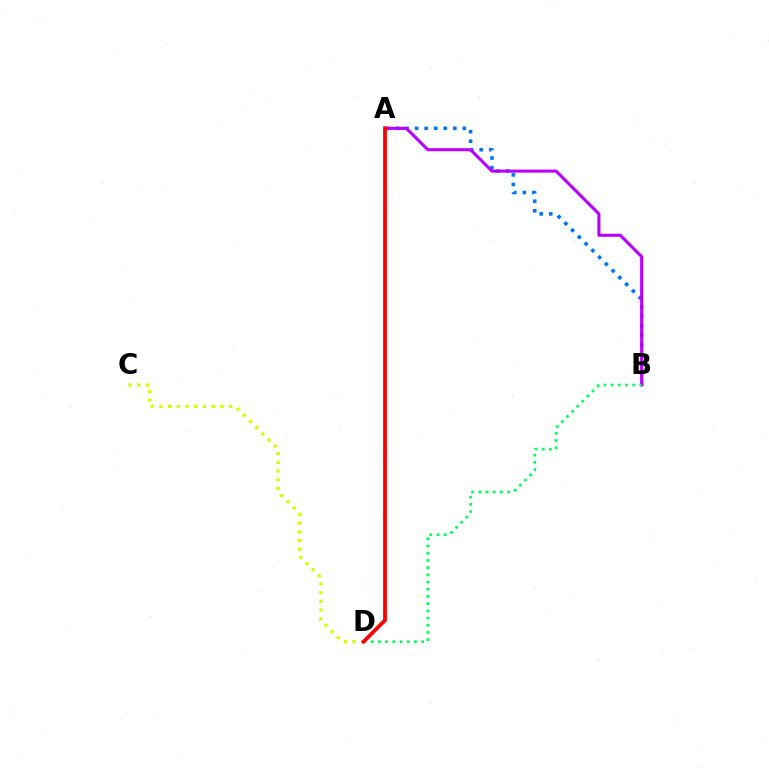{('A', 'B'): [{'color': '#0074ff', 'line_style': 'dotted', 'thickness': 2.6}, {'color': '#b900ff', 'line_style': 'solid', 'thickness': 2.22}], ('C', 'D'): [{'color': '#d1ff00', 'line_style': 'dotted', 'thickness': 2.37}], ('B', 'D'): [{'color': '#00ff5c', 'line_style': 'dotted', 'thickness': 1.96}], ('A', 'D'): [{'color': '#ff0000', 'line_style': 'solid', 'thickness': 2.74}]}